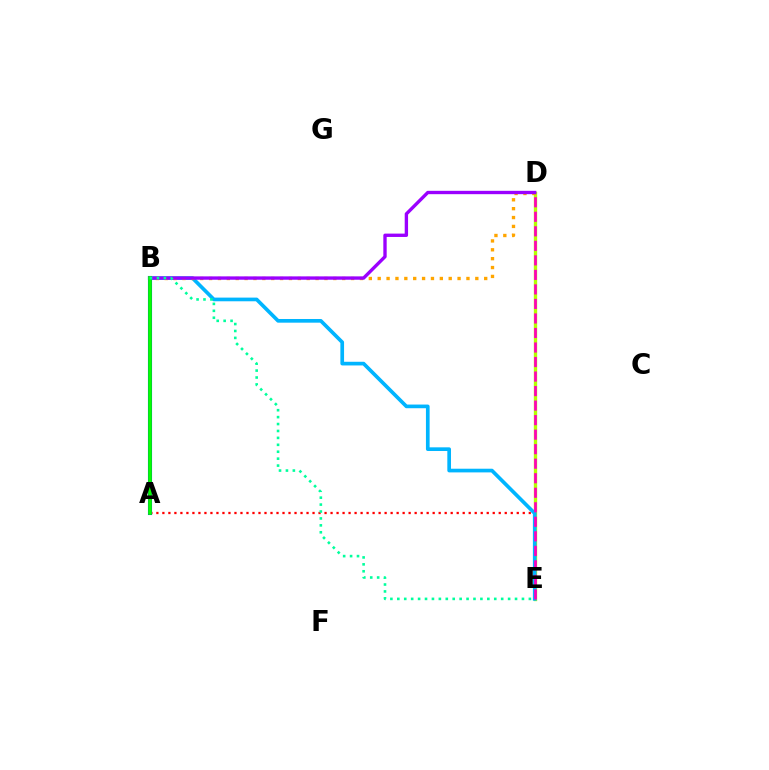{('D', 'E'): [{'color': '#b3ff00', 'line_style': 'solid', 'thickness': 2.41}, {'color': '#ff00bd', 'line_style': 'dashed', 'thickness': 1.97}], ('A', 'E'): [{'color': '#ff0000', 'line_style': 'dotted', 'thickness': 1.63}], ('B', 'E'): [{'color': '#00b5ff', 'line_style': 'solid', 'thickness': 2.65}, {'color': '#00ff9d', 'line_style': 'dotted', 'thickness': 1.88}], ('B', 'D'): [{'color': '#ffa500', 'line_style': 'dotted', 'thickness': 2.41}, {'color': '#9b00ff', 'line_style': 'solid', 'thickness': 2.41}], ('A', 'B'): [{'color': '#0010ff', 'line_style': 'solid', 'thickness': 2.93}, {'color': '#08ff00', 'line_style': 'solid', 'thickness': 2.65}]}